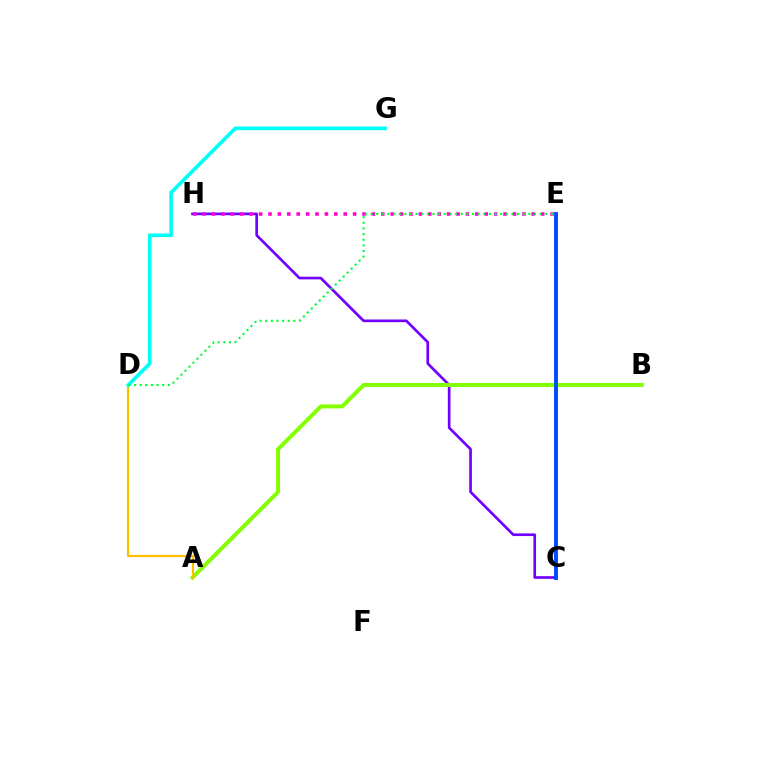{('C', 'H'): [{'color': '#7200ff', 'line_style': 'solid', 'thickness': 1.92}], ('A', 'B'): [{'color': '#84ff00', 'line_style': 'solid', 'thickness': 2.88}], ('C', 'E'): [{'color': '#ff0000', 'line_style': 'dashed', 'thickness': 1.57}, {'color': '#004bff', 'line_style': 'solid', 'thickness': 2.8}], ('E', 'H'): [{'color': '#ff00cf', 'line_style': 'dotted', 'thickness': 2.55}], ('A', 'D'): [{'color': '#ffbd00', 'line_style': 'solid', 'thickness': 1.58}], ('D', 'G'): [{'color': '#00fff6', 'line_style': 'solid', 'thickness': 2.63}], ('D', 'E'): [{'color': '#00ff39', 'line_style': 'dotted', 'thickness': 1.53}]}